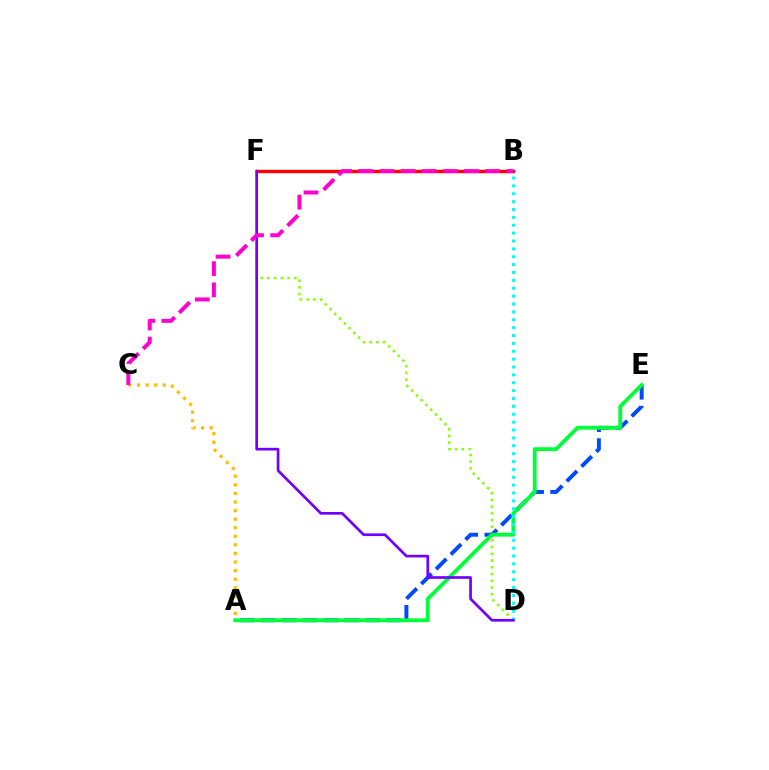{('D', 'F'): [{'color': '#84ff00', 'line_style': 'dotted', 'thickness': 1.83}, {'color': '#7200ff', 'line_style': 'solid', 'thickness': 1.93}], ('A', 'E'): [{'color': '#004bff', 'line_style': 'dashed', 'thickness': 2.84}, {'color': '#00ff39', 'line_style': 'solid', 'thickness': 2.75}], ('B', 'D'): [{'color': '#00fff6', 'line_style': 'dotted', 'thickness': 2.14}], ('B', 'F'): [{'color': '#ff0000', 'line_style': 'solid', 'thickness': 2.43}], ('A', 'C'): [{'color': '#ffbd00', 'line_style': 'dotted', 'thickness': 2.33}], ('B', 'C'): [{'color': '#ff00cf', 'line_style': 'dashed', 'thickness': 2.88}]}